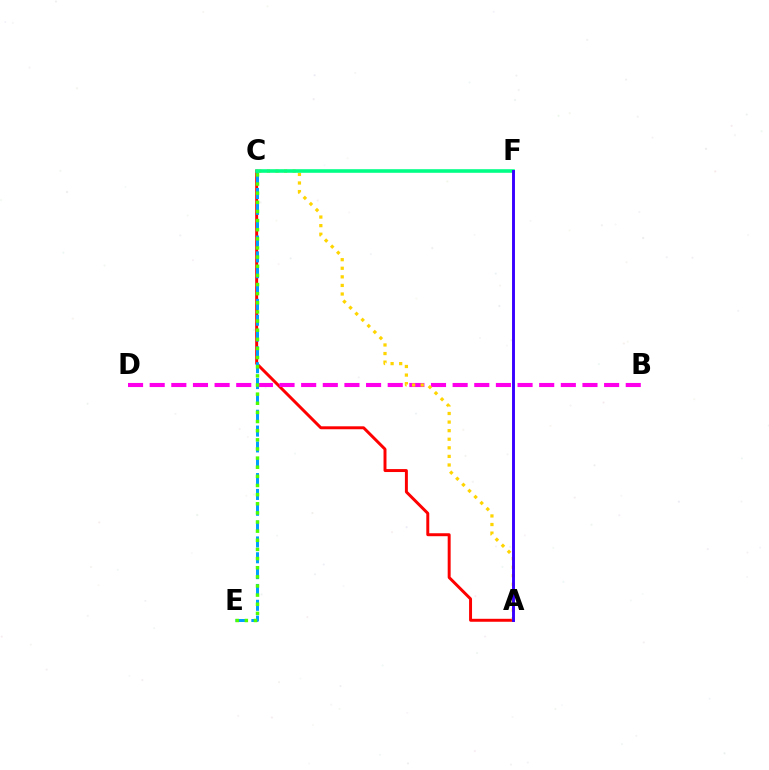{('A', 'C'): [{'color': '#ff0000', 'line_style': 'solid', 'thickness': 2.13}, {'color': '#ffd500', 'line_style': 'dotted', 'thickness': 2.33}], ('B', 'D'): [{'color': '#ff00ed', 'line_style': 'dashed', 'thickness': 2.94}], ('C', 'E'): [{'color': '#009eff', 'line_style': 'dashed', 'thickness': 2.15}, {'color': '#4fff00', 'line_style': 'dotted', 'thickness': 2.48}], ('C', 'F'): [{'color': '#00ff86', 'line_style': 'solid', 'thickness': 2.58}], ('A', 'F'): [{'color': '#3700ff', 'line_style': 'solid', 'thickness': 2.1}]}